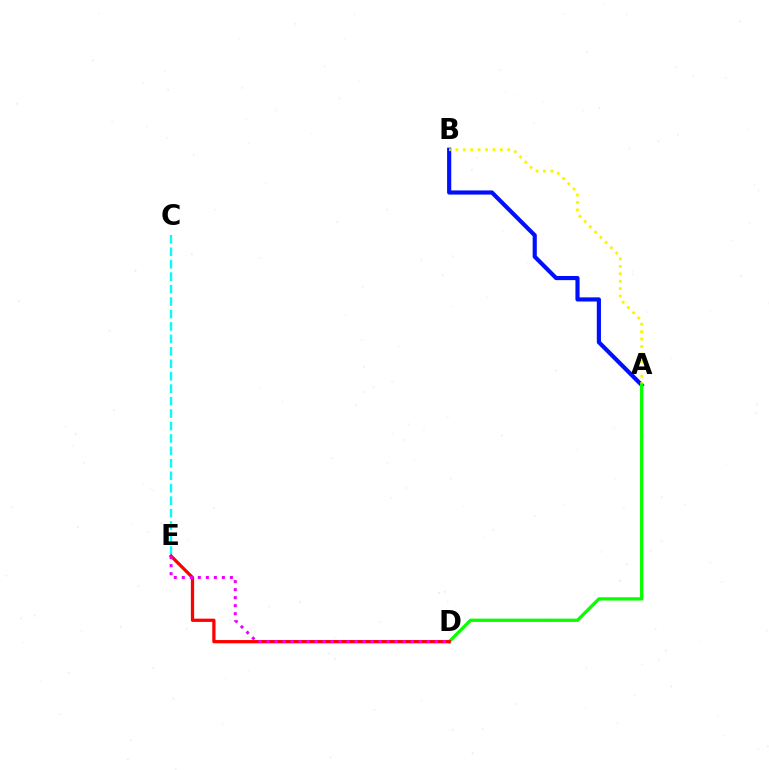{('A', 'B'): [{'color': '#0010ff', 'line_style': 'solid', 'thickness': 2.99}, {'color': '#fcf500', 'line_style': 'dotted', 'thickness': 2.02}], ('C', 'E'): [{'color': '#00fff6', 'line_style': 'dashed', 'thickness': 1.69}], ('A', 'D'): [{'color': '#08ff00', 'line_style': 'solid', 'thickness': 2.37}], ('D', 'E'): [{'color': '#ff0000', 'line_style': 'solid', 'thickness': 2.35}, {'color': '#ee00ff', 'line_style': 'dotted', 'thickness': 2.18}]}